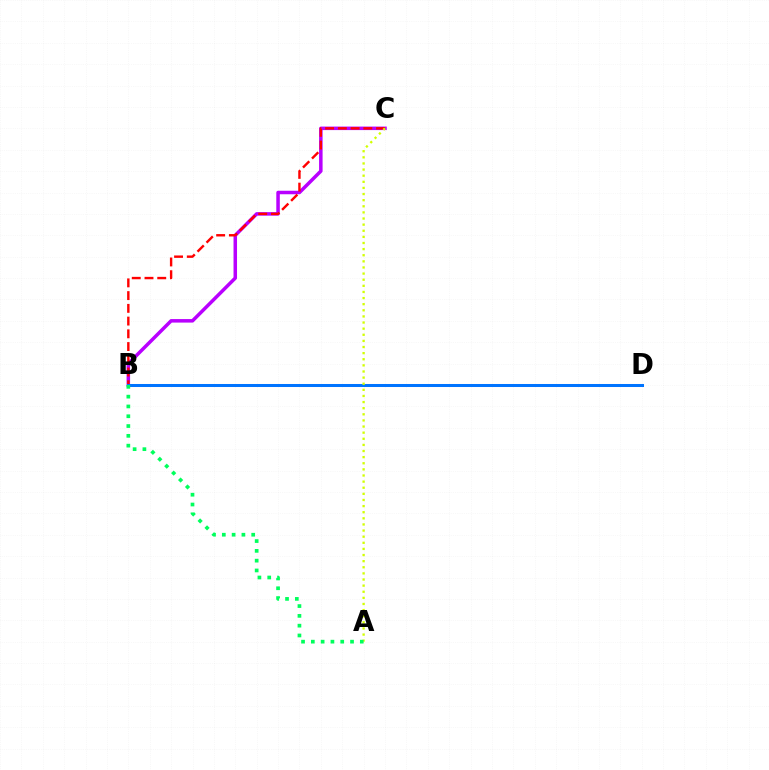{('B', 'C'): [{'color': '#b900ff', 'line_style': 'solid', 'thickness': 2.53}, {'color': '#ff0000', 'line_style': 'dashed', 'thickness': 1.73}], ('B', 'D'): [{'color': '#0074ff', 'line_style': 'solid', 'thickness': 2.17}], ('A', 'C'): [{'color': '#d1ff00', 'line_style': 'dotted', 'thickness': 1.66}], ('A', 'B'): [{'color': '#00ff5c', 'line_style': 'dotted', 'thickness': 2.66}]}